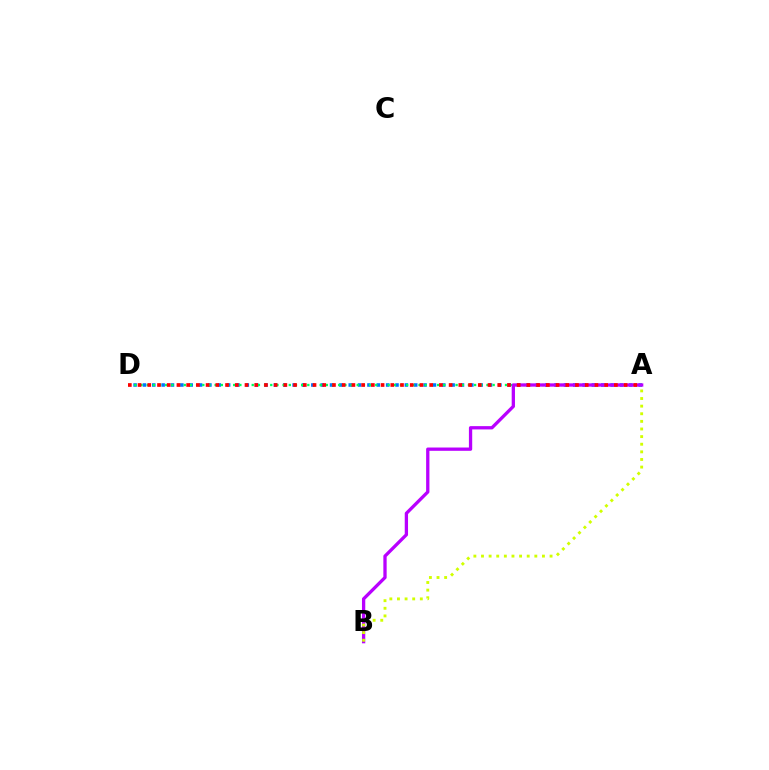{('A', 'D'): [{'color': '#0074ff', 'line_style': 'dotted', 'thickness': 2.54}, {'color': '#00ff5c', 'line_style': 'dotted', 'thickness': 1.68}, {'color': '#ff0000', 'line_style': 'dotted', 'thickness': 2.64}], ('A', 'B'): [{'color': '#b900ff', 'line_style': 'solid', 'thickness': 2.37}, {'color': '#d1ff00', 'line_style': 'dotted', 'thickness': 2.07}]}